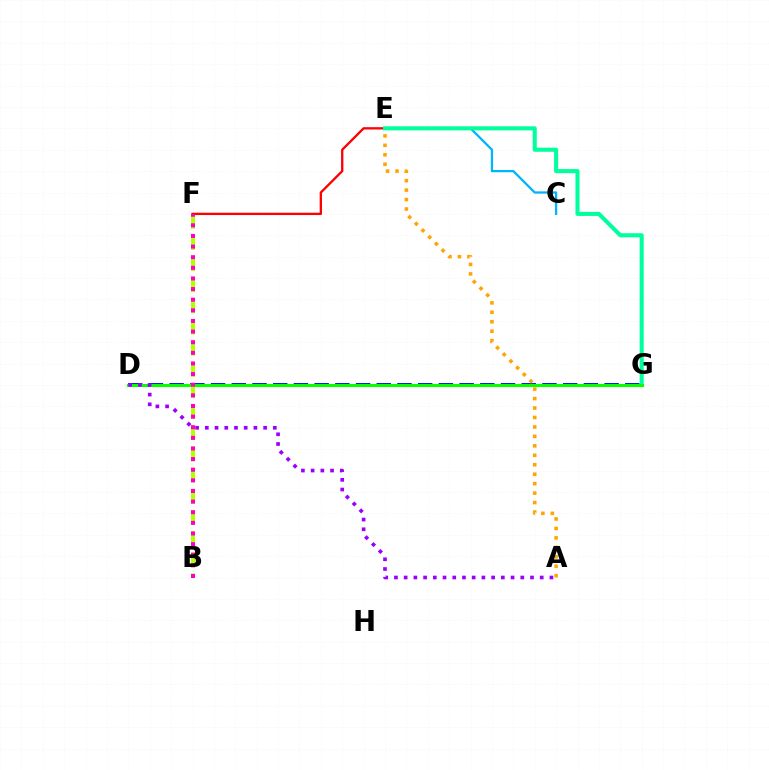{('D', 'G'): [{'color': '#0010ff', 'line_style': 'dashed', 'thickness': 2.81}, {'color': '#08ff00', 'line_style': 'solid', 'thickness': 2.2}], ('E', 'F'): [{'color': '#ff0000', 'line_style': 'solid', 'thickness': 1.67}], ('C', 'E'): [{'color': '#00b5ff', 'line_style': 'solid', 'thickness': 1.63}], ('E', 'G'): [{'color': '#00ff9d', 'line_style': 'solid', 'thickness': 2.94}], ('A', 'D'): [{'color': '#9b00ff', 'line_style': 'dotted', 'thickness': 2.64}], ('B', 'F'): [{'color': '#b3ff00', 'line_style': 'dashed', 'thickness': 2.87}, {'color': '#ff00bd', 'line_style': 'dotted', 'thickness': 2.89}], ('A', 'E'): [{'color': '#ffa500', 'line_style': 'dotted', 'thickness': 2.57}]}